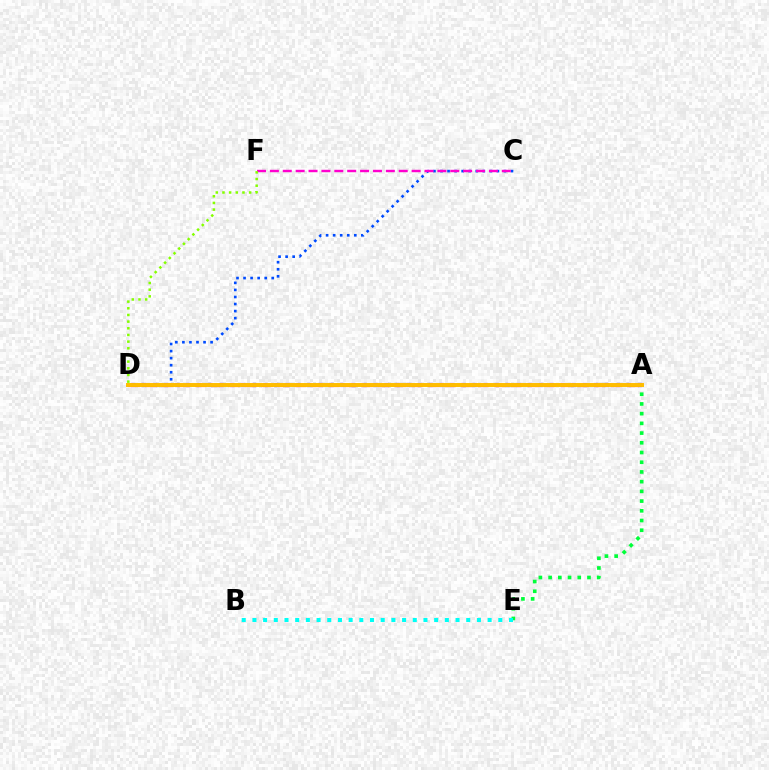{('C', 'D'): [{'color': '#004bff', 'line_style': 'dotted', 'thickness': 1.92}], ('A', 'E'): [{'color': '#00ff39', 'line_style': 'dotted', 'thickness': 2.64}], ('C', 'F'): [{'color': '#ff00cf', 'line_style': 'dashed', 'thickness': 1.75}], ('A', 'D'): [{'color': '#7200ff', 'line_style': 'dotted', 'thickness': 2.99}, {'color': '#ff0000', 'line_style': 'dashed', 'thickness': 2.26}, {'color': '#ffbd00', 'line_style': 'solid', 'thickness': 2.84}], ('B', 'E'): [{'color': '#00fff6', 'line_style': 'dotted', 'thickness': 2.9}], ('D', 'F'): [{'color': '#84ff00', 'line_style': 'dotted', 'thickness': 1.81}]}